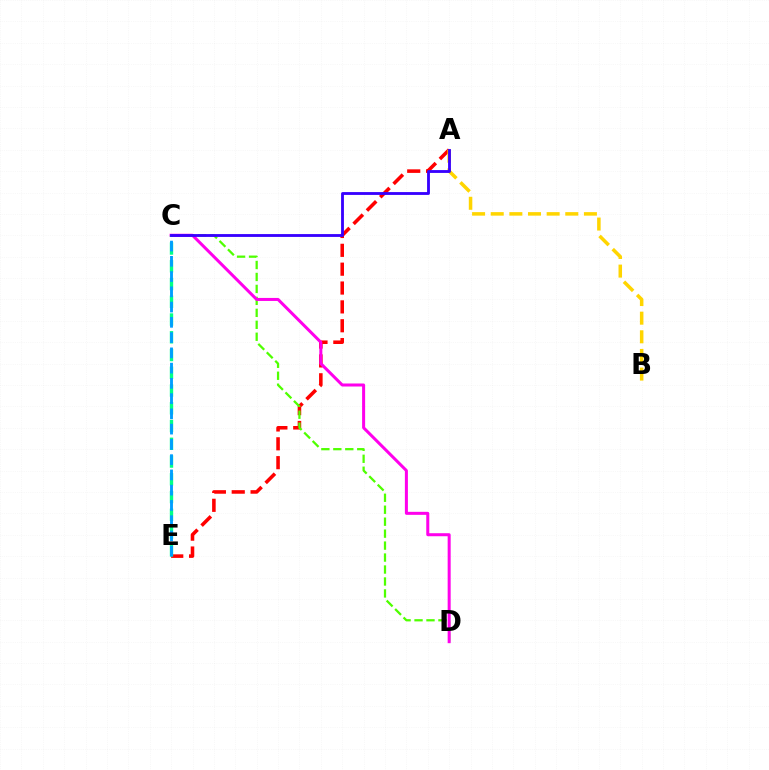{('A', 'E'): [{'color': '#ff0000', 'line_style': 'dashed', 'thickness': 2.56}], ('A', 'B'): [{'color': '#ffd500', 'line_style': 'dashed', 'thickness': 2.53}], ('C', 'D'): [{'color': '#4fff00', 'line_style': 'dashed', 'thickness': 1.62}, {'color': '#ff00ed', 'line_style': 'solid', 'thickness': 2.18}], ('C', 'E'): [{'color': '#00ff86', 'line_style': 'dashed', 'thickness': 2.41}, {'color': '#009eff', 'line_style': 'dashed', 'thickness': 2.07}], ('A', 'C'): [{'color': '#3700ff', 'line_style': 'solid', 'thickness': 2.04}]}